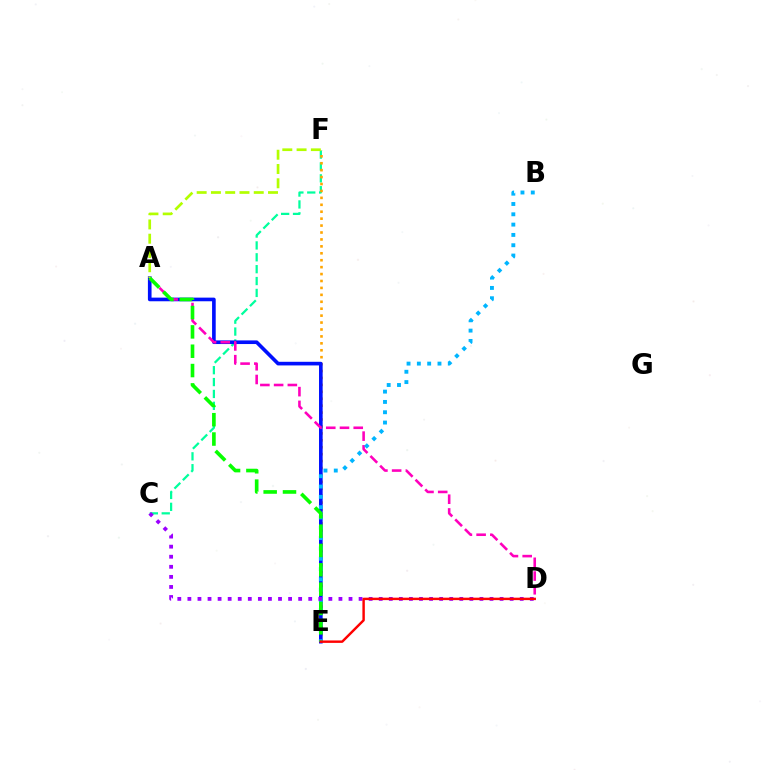{('C', 'F'): [{'color': '#00ff9d', 'line_style': 'dashed', 'thickness': 1.61}], ('E', 'F'): [{'color': '#ffa500', 'line_style': 'dotted', 'thickness': 1.88}], ('A', 'E'): [{'color': '#0010ff', 'line_style': 'solid', 'thickness': 2.62}, {'color': '#08ff00', 'line_style': 'dashed', 'thickness': 2.63}], ('A', 'D'): [{'color': '#ff00bd', 'line_style': 'dashed', 'thickness': 1.87}], ('B', 'E'): [{'color': '#00b5ff', 'line_style': 'dotted', 'thickness': 2.8}], ('A', 'F'): [{'color': '#b3ff00', 'line_style': 'dashed', 'thickness': 1.94}], ('C', 'D'): [{'color': '#9b00ff', 'line_style': 'dotted', 'thickness': 2.74}], ('D', 'E'): [{'color': '#ff0000', 'line_style': 'solid', 'thickness': 1.75}]}